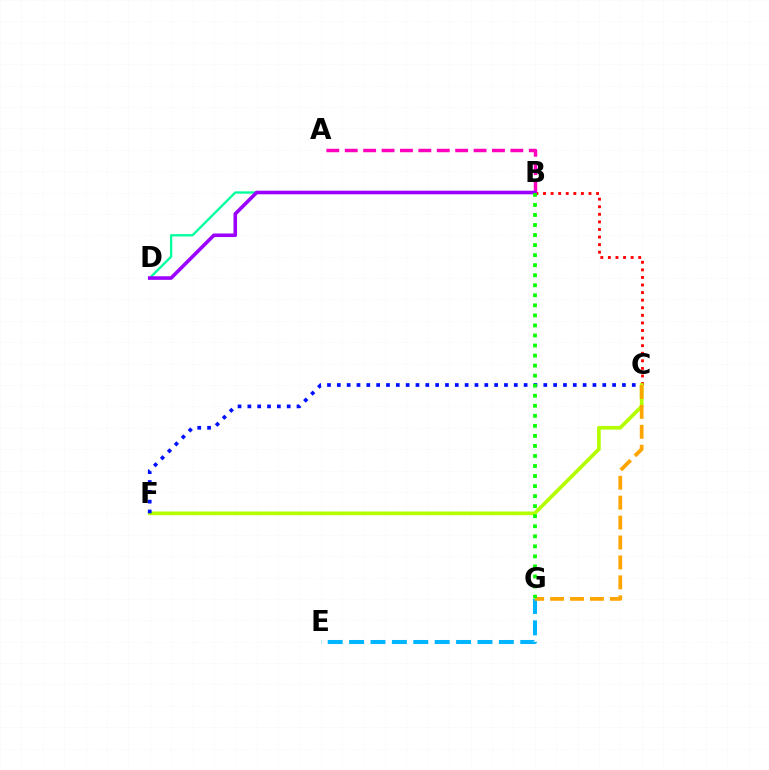{('B', 'C'): [{'color': '#ff0000', 'line_style': 'dotted', 'thickness': 2.06}], ('C', 'F'): [{'color': '#b3ff00', 'line_style': 'solid', 'thickness': 2.66}, {'color': '#0010ff', 'line_style': 'dotted', 'thickness': 2.67}], ('E', 'G'): [{'color': '#00b5ff', 'line_style': 'dashed', 'thickness': 2.91}], ('A', 'B'): [{'color': '#ff00bd', 'line_style': 'dashed', 'thickness': 2.5}], ('B', 'D'): [{'color': '#00ff9d', 'line_style': 'solid', 'thickness': 1.67}, {'color': '#9b00ff', 'line_style': 'solid', 'thickness': 2.58}], ('C', 'G'): [{'color': '#ffa500', 'line_style': 'dashed', 'thickness': 2.71}], ('B', 'G'): [{'color': '#08ff00', 'line_style': 'dotted', 'thickness': 2.73}]}